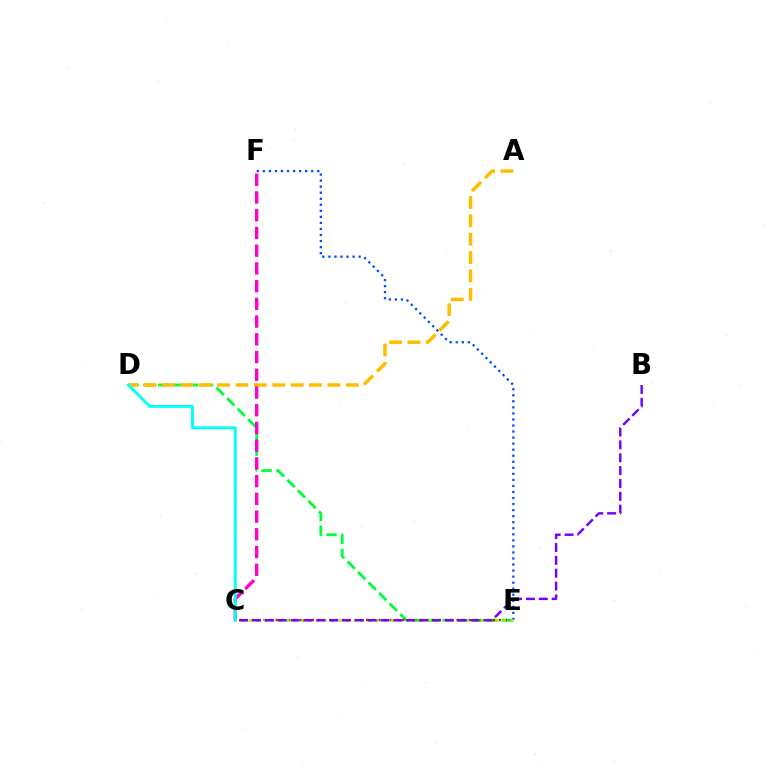{('D', 'E'): [{'color': '#00ff39', 'line_style': 'dashed', 'thickness': 2.02}], ('E', 'F'): [{'color': '#004bff', 'line_style': 'dotted', 'thickness': 1.64}], ('A', 'D'): [{'color': '#ffbd00', 'line_style': 'dashed', 'thickness': 2.5}], ('C', 'F'): [{'color': '#ff00cf', 'line_style': 'dashed', 'thickness': 2.41}], ('C', 'E'): [{'color': '#ff0000', 'line_style': 'dotted', 'thickness': 1.64}, {'color': '#84ff00', 'line_style': 'dotted', 'thickness': 2.03}], ('B', 'C'): [{'color': '#7200ff', 'line_style': 'dashed', 'thickness': 1.75}], ('C', 'D'): [{'color': '#00fff6', 'line_style': 'solid', 'thickness': 2.1}]}